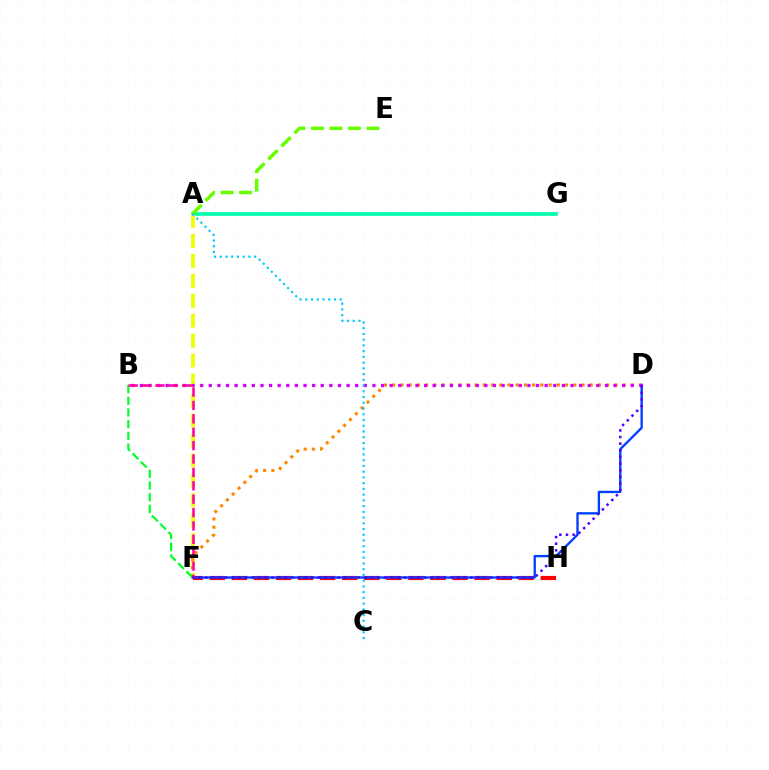{('A', 'G'): [{'color': '#00ffaf', 'line_style': 'solid', 'thickness': 2.62}], ('A', 'F'): [{'color': '#eeff00', 'line_style': 'dashed', 'thickness': 2.71}], ('D', 'F'): [{'color': '#ff8800', 'line_style': 'dotted', 'thickness': 2.24}, {'color': '#003fff', 'line_style': 'solid', 'thickness': 1.69}, {'color': '#4f00ff', 'line_style': 'dotted', 'thickness': 1.8}], ('F', 'H'): [{'color': '#ff0000', 'line_style': 'dashed', 'thickness': 3.0}], ('A', 'E'): [{'color': '#66ff00', 'line_style': 'dashed', 'thickness': 2.51}], ('B', 'F'): [{'color': '#00ff27', 'line_style': 'dashed', 'thickness': 1.59}, {'color': '#ff00a0', 'line_style': 'dashed', 'thickness': 1.82}], ('B', 'D'): [{'color': '#d600ff', 'line_style': 'dotted', 'thickness': 2.34}], ('A', 'C'): [{'color': '#00c7ff', 'line_style': 'dotted', 'thickness': 1.56}]}